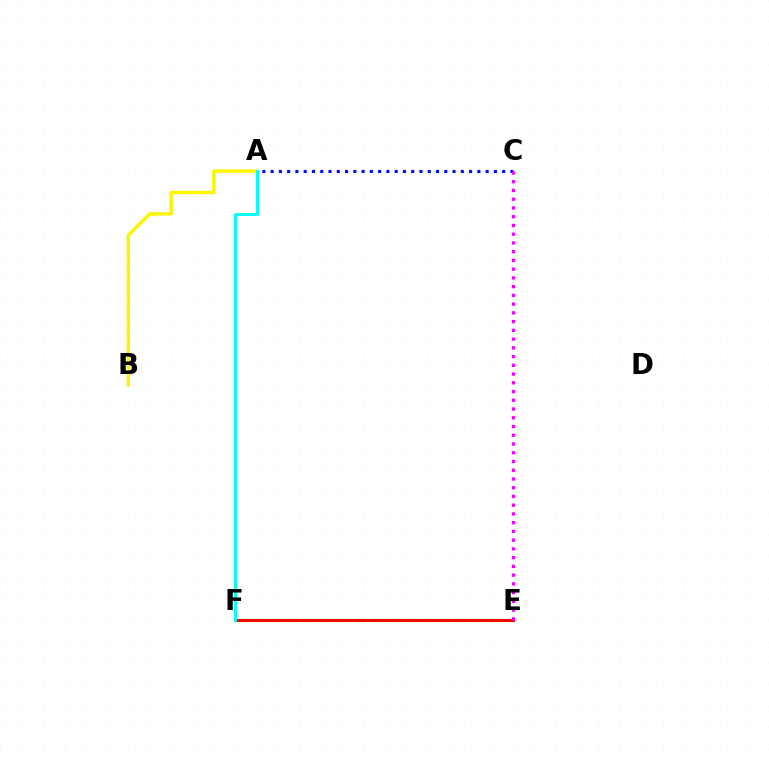{('E', 'F'): [{'color': '#08ff00', 'line_style': 'dashed', 'thickness': 2.3}, {'color': '#ff0000', 'line_style': 'solid', 'thickness': 2.15}], ('A', 'C'): [{'color': '#0010ff', 'line_style': 'dotted', 'thickness': 2.25}], ('A', 'B'): [{'color': '#fcf500', 'line_style': 'solid', 'thickness': 2.47}], ('C', 'E'): [{'color': '#ee00ff', 'line_style': 'dotted', 'thickness': 2.38}], ('A', 'F'): [{'color': '#00fff6', 'line_style': 'solid', 'thickness': 2.12}]}